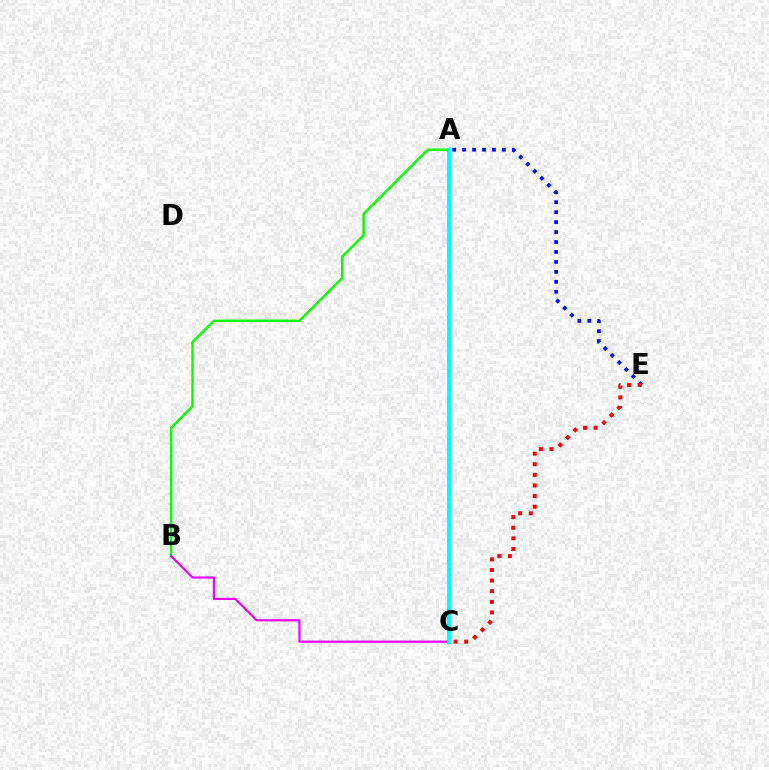{('A', 'E'): [{'color': '#0010ff', 'line_style': 'dotted', 'thickness': 2.7}], ('A', 'B'): [{'color': '#08ff00', 'line_style': 'solid', 'thickness': 1.76}], ('C', 'E'): [{'color': '#ff0000', 'line_style': 'dotted', 'thickness': 2.88}], ('A', 'C'): [{'color': '#fcf500', 'line_style': 'dotted', 'thickness': 2.78}, {'color': '#00fff6', 'line_style': 'solid', 'thickness': 2.9}], ('B', 'C'): [{'color': '#ee00ff', 'line_style': 'solid', 'thickness': 1.57}]}